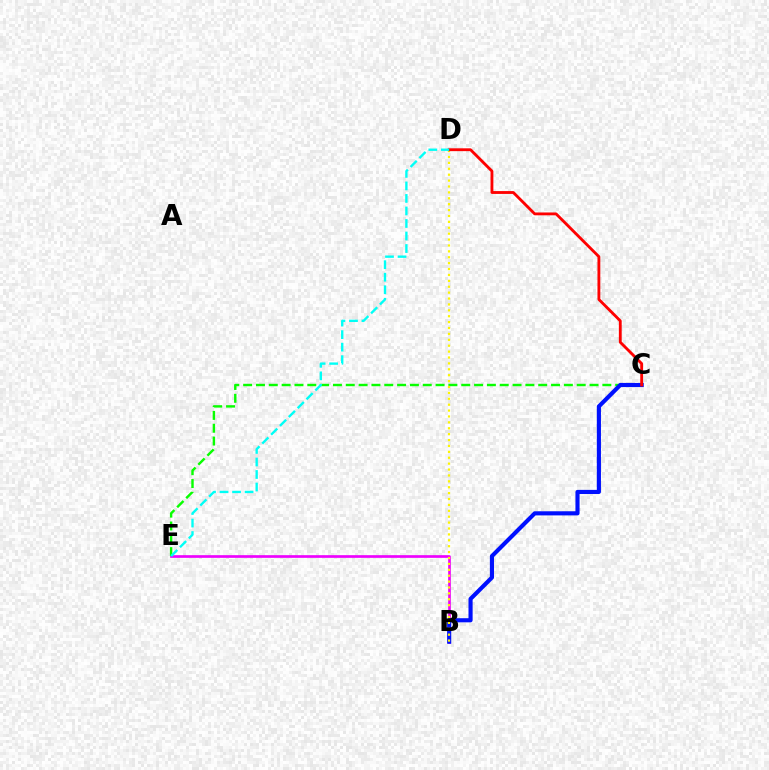{('B', 'E'): [{'color': '#ee00ff', 'line_style': 'solid', 'thickness': 1.92}], ('C', 'E'): [{'color': '#08ff00', 'line_style': 'dashed', 'thickness': 1.74}], ('B', 'C'): [{'color': '#0010ff', 'line_style': 'solid', 'thickness': 2.97}], ('B', 'D'): [{'color': '#fcf500', 'line_style': 'dotted', 'thickness': 1.6}], ('C', 'D'): [{'color': '#ff0000', 'line_style': 'solid', 'thickness': 2.04}], ('D', 'E'): [{'color': '#00fff6', 'line_style': 'dashed', 'thickness': 1.7}]}